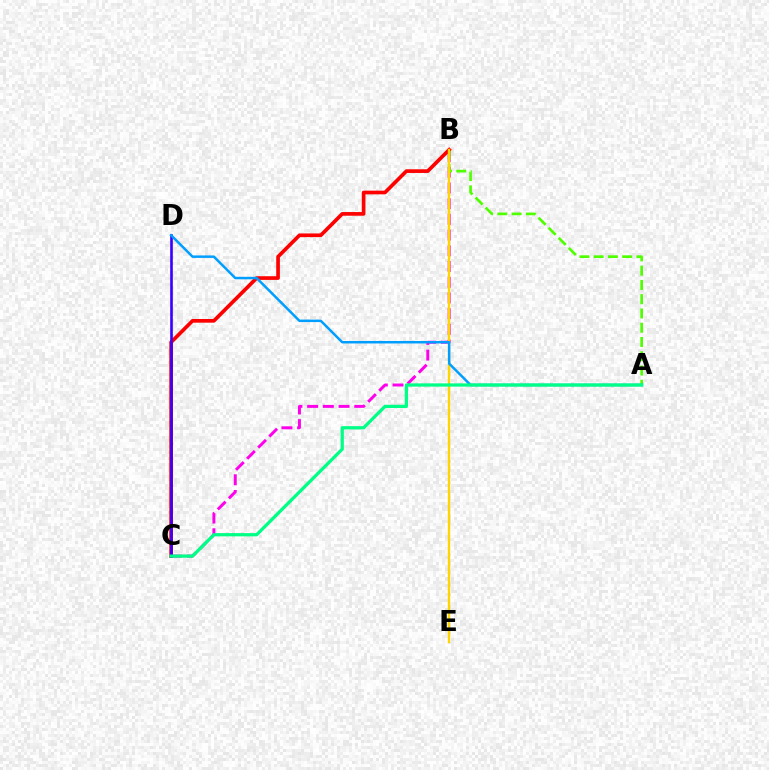{('B', 'C'): [{'color': '#ff00ed', 'line_style': 'dashed', 'thickness': 2.13}, {'color': '#ff0000', 'line_style': 'solid', 'thickness': 2.65}], ('A', 'B'): [{'color': '#4fff00', 'line_style': 'dashed', 'thickness': 1.94}], ('B', 'E'): [{'color': '#ffd500', 'line_style': 'solid', 'thickness': 1.7}], ('C', 'D'): [{'color': '#3700ff', 'line_style': 'solid', 'thickness': 1.89}], ('A', 'D'): [{'color': '#009eff', 'line_style': 'solid', 'thickness': 1.79}], ('A', 'C'): [{'color': '#00ff86', 'line_style': 'solid', 'thickness': 2.34}]}